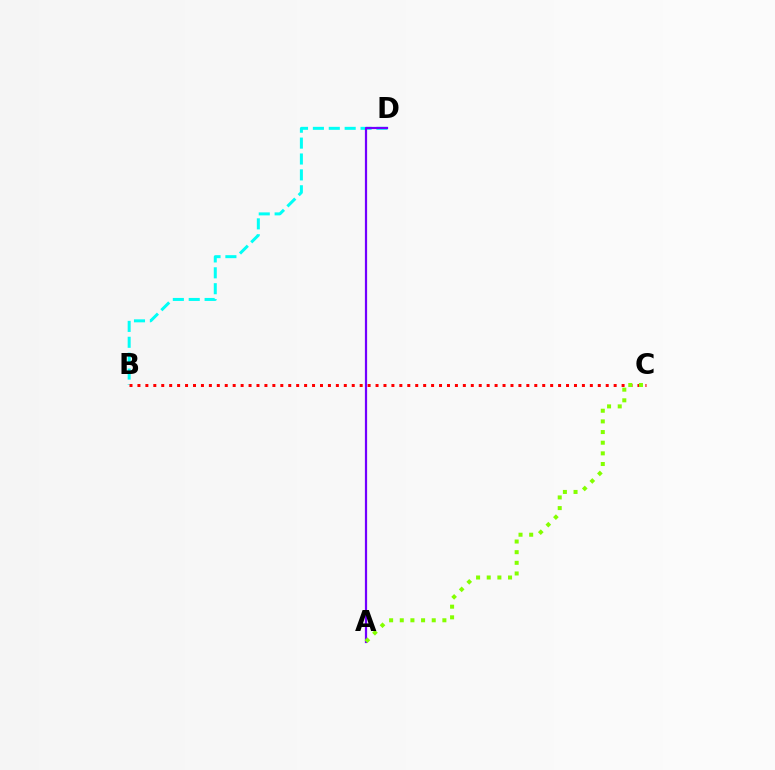{('B', 'D'): [{'color': '#00fff6', 'line_style': 'dashed', 'thickness': 2.16}], ('B', 'C'): [{'color': '#ff0000', 'line_style': 'dotted', 'thickness': 2.16}], ('A', 'D'): [{'color': '#7200ff', 'line_style': 'solid', 'thickness': 1.6}], ('A', 'C'): [{'color': '#84ff00', 'line_style': 'dotted', 'thickness': 2.89}]}